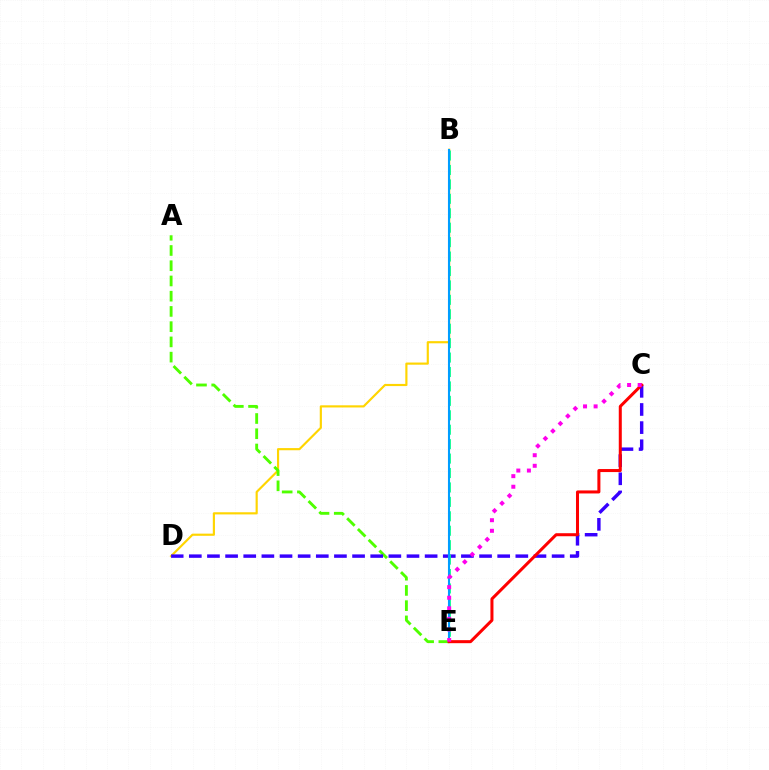{('B', 'D'): [{'color': '#ffd500', 'line_style': 'solid', 'thickness': 1.56}], ('A', 'E'): [{'color': '#4fff00', 'line_style': 'dashed', 'thickness': 2.07}], ('C', 'D'): [{'color': '#3700ff', 'line_style': 'dashed', 'thickness': 2.46}], ('B', 'E'): [{'color': '#00ff86', 'line_style': 'dashed', 'thickness': 1.96}, {'color': '#009eff', 'line_style': 'solid', 'thickness': 1.5}], ('C', 'E'): [{'color': '#ff0000', 'line_style': 'solid', 'thickness': 2.18}, {'color': '#ff00ed', 'line_style': 'dotted', 'thickness': 2.88}]}